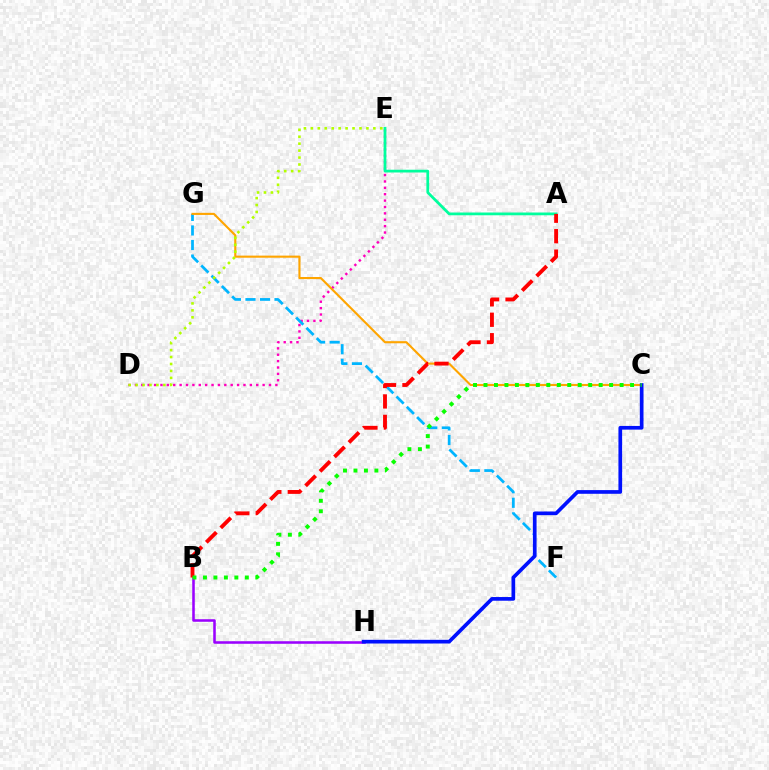{('D', 'E'): [{'color': '#ff00bd', 'line_style': 'dotted', 'thickness': 1.73}, {'color': '#b3ff00', 'line_style': 'dotted', 'thickness': 1.89}], ('F', 'G'): [{'color': '#00b5ff', 'line_style': 'dashed', 'thickness': 1.98}], ('B', 'H'): [{'color': '#9b00ff', 'line_style': 'solid', 'thickness': 1.83}], ('C', 'G'): [{'color': '#ffa500', 'line_style': 'solid', 'thickness': 1.52}], ('C', 'H'): [{'color': '#0010ff', 'line_style': 'solid', 'thickness': 2.66}], ('A', 'E'): [{'color': '#00ff9d', 'line_style': 'solid', 'thickness': 1.99}], ('A', 'B'): [{'color': '#ff0000', 'line_style': 'dashed', 'thickness': 2.78}], ('B', 'C'): [{'color': '#08ff00', 'line_style': 'dotted', 'thickness': 2.84}]}